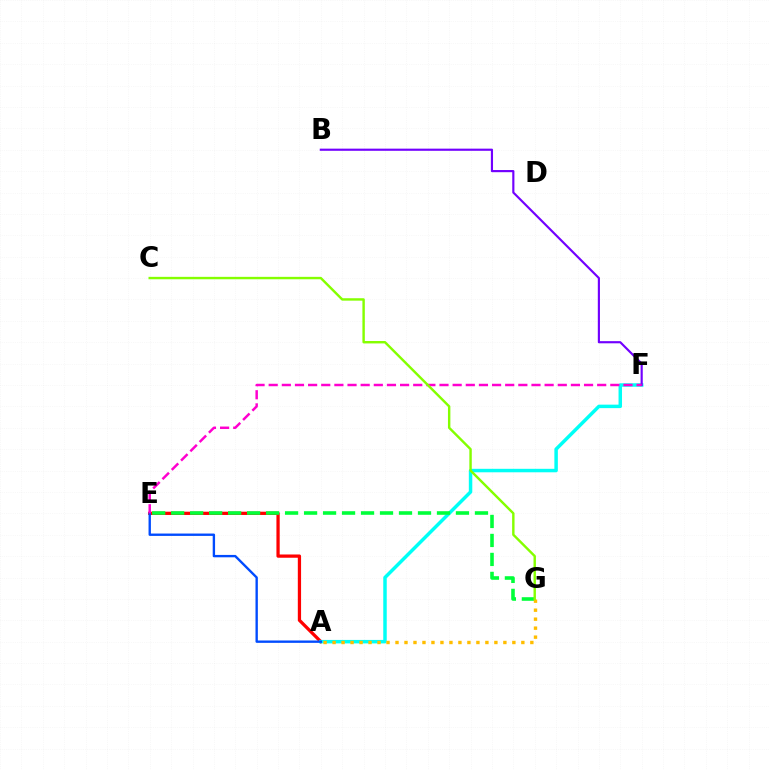{('A', 'E'): [{'color': '#ff0000', 'line_style': 'solid', 'thickness': 2.35}, {'color': '#004bff', 'line_style': 'solid', 'thickness': 1.7}], ('A', 'F'): [{'color': '#00fff6', 'line_style': 'solid', 'thickness': 2.5}], ('E', 'G'): [{'color': '#00ff39', 'line_style': 'dashed', 'thickness': 2.58}], ('B', 'F'): [{'color': '#7200ff', 'line_style': 'solid', 'thickness': 1.55}], ('E', 'F'): [{'color': '#ff00cf', 'line_style': 'dashed', 'thickness': 1.79}], ('A', 'G'): [{'color': '#ffbd00', 'line_style': 'dotted', 'thickness': 2.44}], ('C', 'G'): [{'color': '#84ff00', 'line_style': 'solid', 'thickness': 1.74}]}